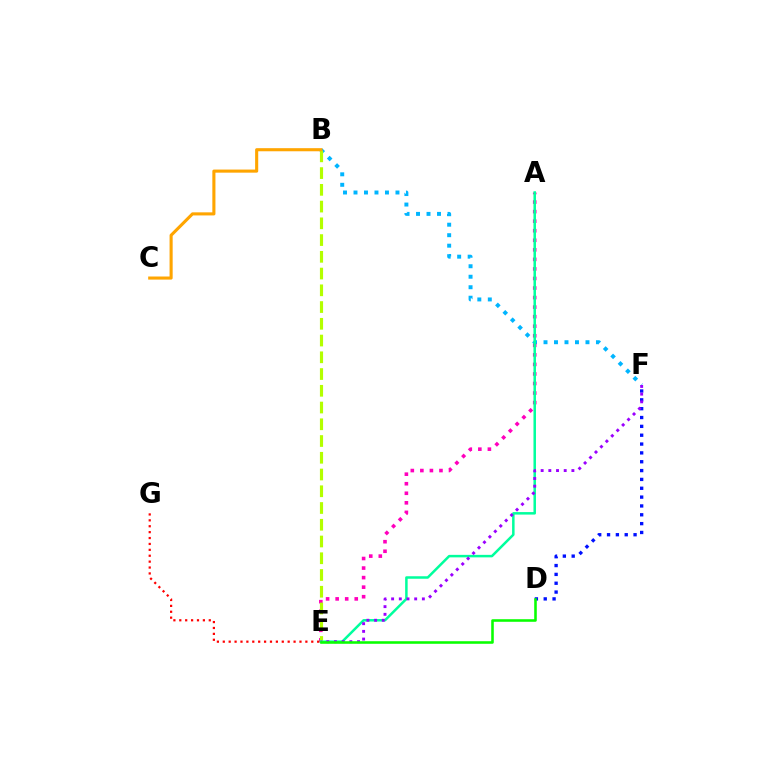{('B', 'F'): [{'color': '#00b5ff', 'line_style': 'dotted', 'thickness': 2.85}], ('A', 'E'): [{'color': '#ff00bd', 'line_style': 'dotted', 'thickness': 2.59}, {'color': '#00ff9d', 'line_style': 'solid', 'thickness': 1.8}], ('B', 'E'): [{'color': '#b3ff00', 'line_style': 'dashed', 'thickness': 2.27}], ('D', 'F'): [{'color': '#0010ff', 'line_style': 'dotted', 'thickness': 2.4}], ('E', 'F'): [{'color': '#9b00ff', 'line_style': 'dotted', 'thickness': 2.09}], ('E', 'G'): [{'color': '#ff0000', 'line_style': 'dotted', 'thickness': 1.6}], ('B', 'C'): [{'color': '#ffa500', 'line_style': 'solid', 'thickness': 2.23}], ('D', 'E'): [{'color': '#08ff00', 'line_style': 'solid', 'thickness': 1.85}]}